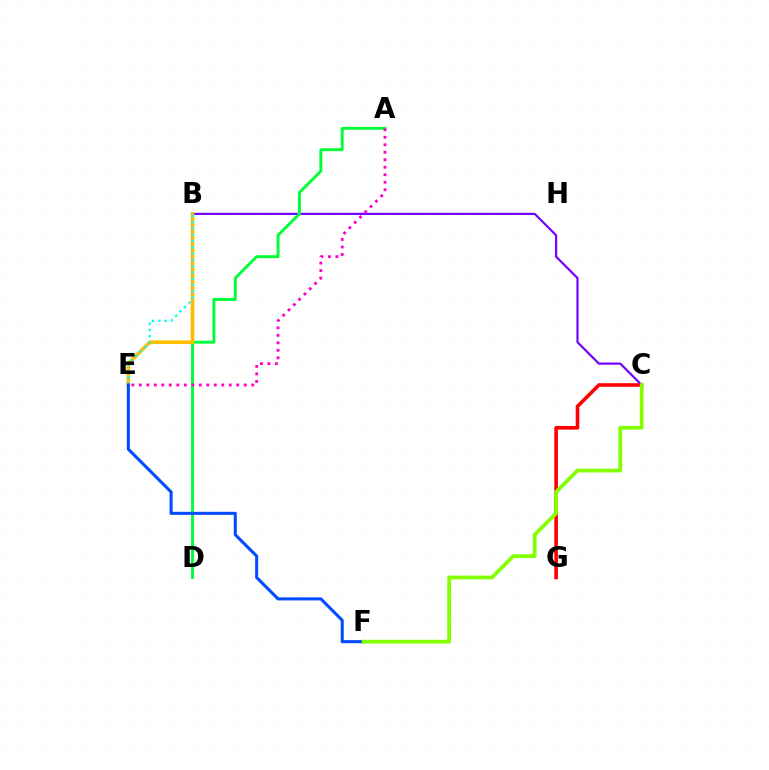{('C', 'G'): [{'color': '#ff0000', 'line_style': 'solid', 'thickness': 2.61}], ('B', 'C'): [{'color': '#7200ff', 'line_style': 'solid', 'thickness': 1.57}], ('A', 'D'): [{'color': '#00ff39', 'line_style': 'solid', 'thickness': 2.1}], ('B', 'E'): [{'color': '#ffbd00', 'line_style': 'solid', 'thickness': 2.6}, {'color': '#00fff6', 'line_style': 'dotted', 'thickness': 1.7}], ('E', 'F'): [{'color': '#004bff', 'line_style': 'solid', 'thickness': 2.2}], ('C', 'F'): [{'color': '#84ff00', 'line_style': 'solid', 'thickness': 2.7}], ('A', 'E'): [{'color': '#ff00cf', 'line_style': 'dotted', 'thickness': 2.04}]}